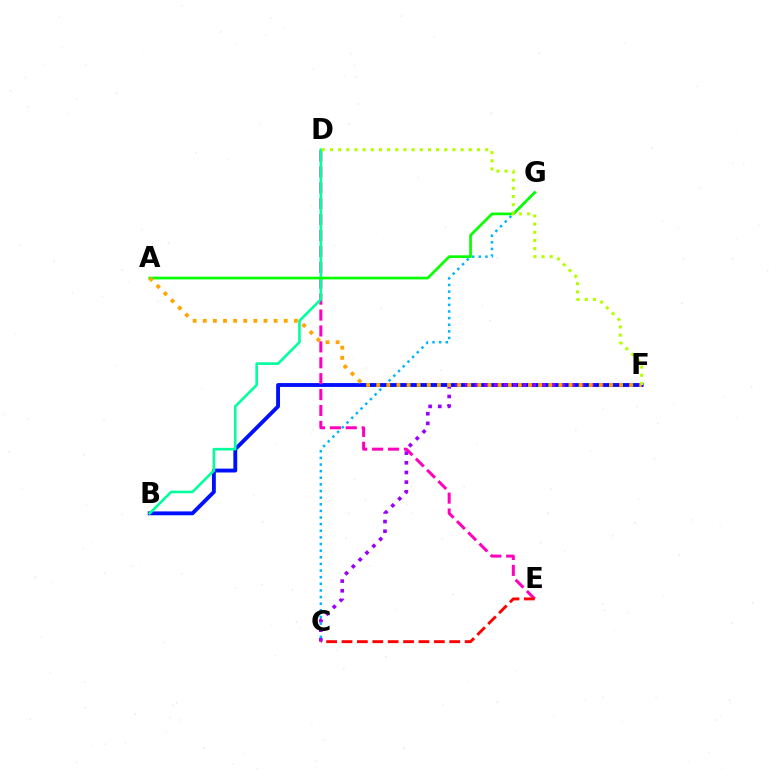{('C', 'G'): [{'color': '#00b5ff', 'line_style': 'dotted', 'thickness': 1.8}], ('B', 'F'): [{'color': '#0010ff', 'line_style': 'solid', 'thickness': 2.78}], ('D', 'E'): [{'color': '#ff00bd', 'line_style': 'dashed', 'thickness': 2.16}], ('B', 'D'): [{'color': '#00ff9d', 'line_style': 'solid', 'thickness': 1.88}], ('A', 'G'): [{'color': '#08ff00', 'line_style': 'solid', 'thickness': 1.95}], ('C', 'F'): [{'color': '#9b00ff', 'line_style': 'dotted', 'thickness': 2.62}], ('C', 'E'): [{'color': '#ff0000', 'line_style': 'dashed', 'thickness': 2.09}], ('A', 'F'): [{'color': '#ffa500', 'line_style': 'dotted', 'thickness': 2.75}], ('D', 'F'): [{'color': '#b3ff00', 'line_style': 'dotted', 'thickness': 2.22}]}